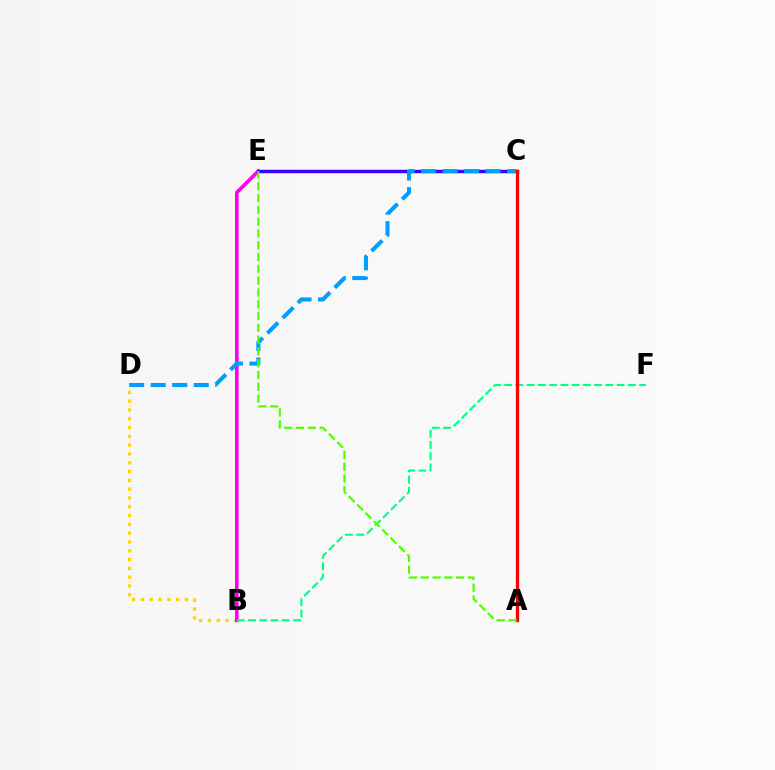{('B', 'D'): [{'color': '#ffd500', 'line_style': 'dotted', 'thickness': 2.39}], ('B', 'E'): [{'color': '#ff00ed', 'line_style': 'solid', 'thickness': 2.59}], ('C', 'E'): [{'color': '#3700ff', 'line_style': 'solid', 'thickness': 2.46}], ('C', 'D'): [{'color': '#009eff', 'line_style': 'dashed', 'thickness': 2.92}], ('B', 'F'): [{'color': '#00ff86', 'line_style': 'dashed', 'thickness': 1.53}], ('A', 'C'): [{'color': '#ff0000', 'line_style': 'solid', 'thickness': 2.38}], ('A', 'E'): [{'color': '#4fff00', 'line_style': 'dashed', 'thickness': 1.6}]}